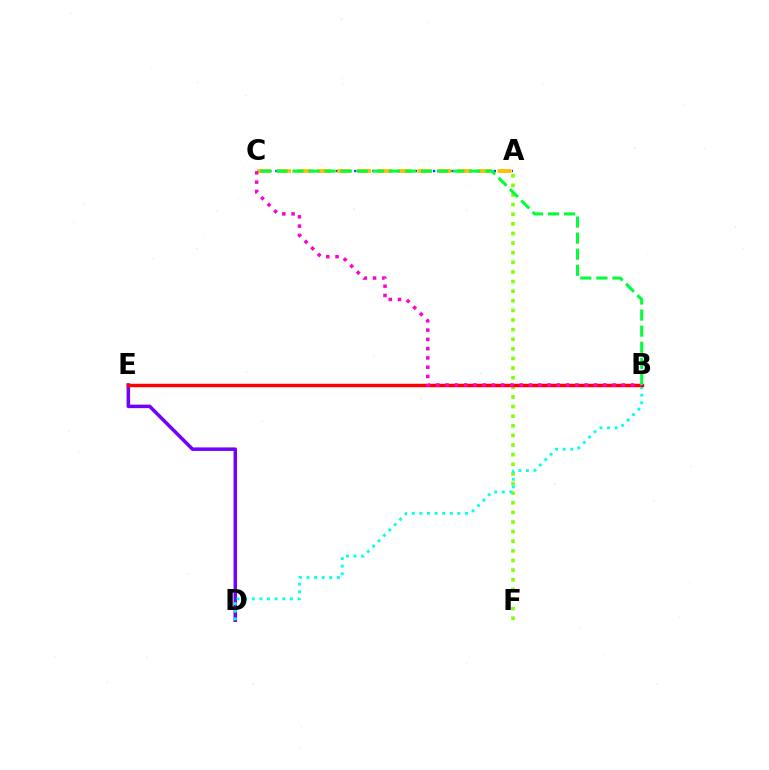{('A', 'C'): [{'color': '#004bff', 'line_style': 'dotted', 'thickness': 1.65}, {'color': '#ffbd00', 'line_style': 'dashed', 'thickness': 2.72}], ('D', 'E'): [{'color': '#7200ff', 'line_style': 'solid', 'thickness': 2.52}], ('A', 'F'): [{'color': '#84ff00', 'line_style': 'dotted', 'thickness': 2.61}], ('B', 'D'): [{'color': '#00fff6', 'line_style': 'dotted', 'thickness': 2.07}], ('B', 'E'): [{'color': '#ff0000', 'line_style': 'solid', 'thickness': 2.49}], ('B', 'C'): [{'color': '#ff00cf', 'line_style': 'dotted', 'thickness': 2.52}, {'color': '#00ff39', 'line_style': 'dashed', 'thickness': 2.18}]}